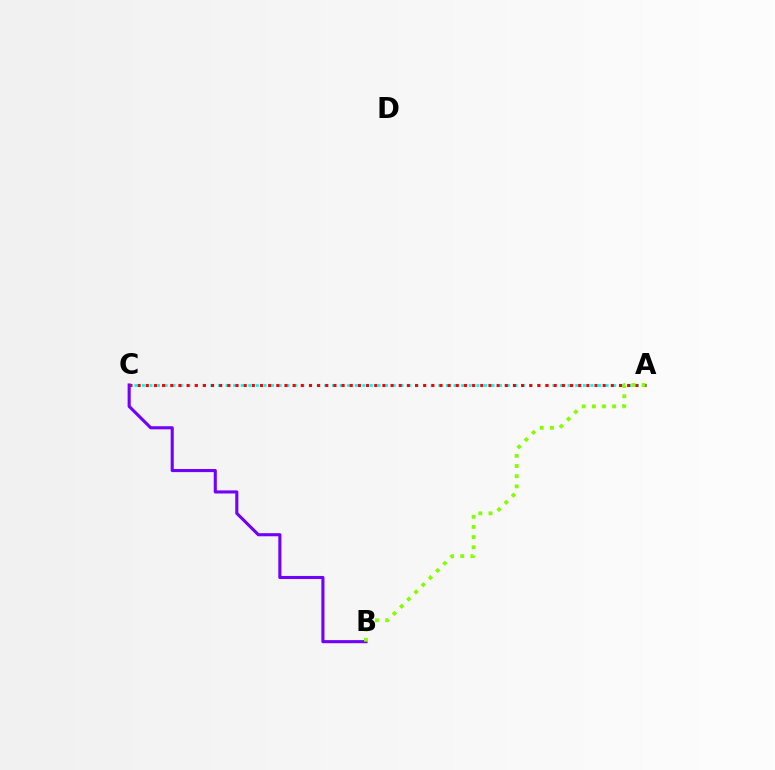{('A', 'C'): [{'color': '#00fff6', 'line_style': 'dotted', 'thickness': 2.07}, {'color': '#ff0000', 'line_style': 'dotted', 'thickness': 2.22}], ('B', 'C'): [{'color': '#7200ff', 'line_style': 'solid', 'thickness': 2.23}], ('A', 'B'): [{'color': '#84ff00', 'line_style': 'dotted', 'thickness': 2.76}]}